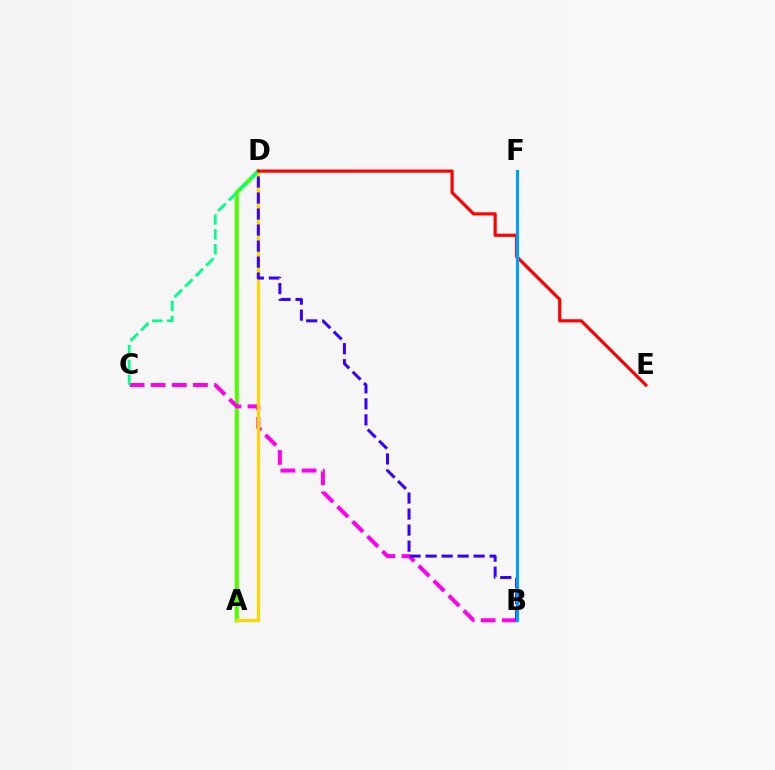{('A', 'D'): [{'color': '#4fff00', 'line_style': 'solid', 'thickness': 2.95}, {'color': '#ffd500', 'line_style': 'solid', 'thickness': 2.26}], ('B', 'C'): [{'color': '#ff00ed', 'line_style': 'dashed', 'thickness': 2.87}], ('D', 'E'): [{'color': '#ff0000', 'line_style': 'solid', 'thickness': 2.28}], ('C', 'D'): [{'color': '#00ff86', 'line_style': 'dashed', 'thickness': 2.03}], ('B', 'D'): [{'color': '#3700ff', 'line_style': 'dashed', 'thickness': 2.18}], ('B', 'F'): [{'color': '#009eff', 'line_style': 'solid', 'thickness': 2.25}]}